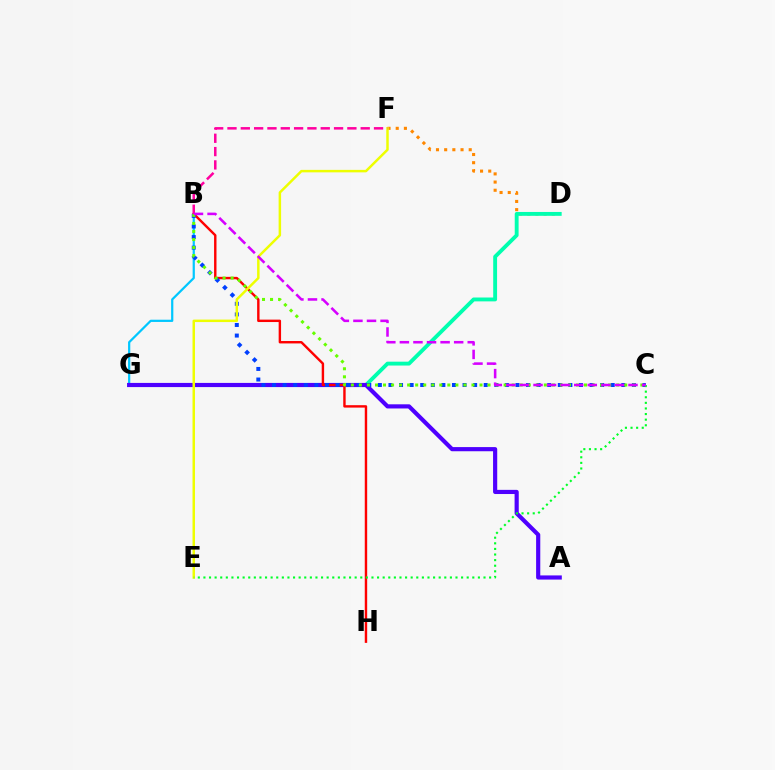{('D', 'F'): [{'color': '#ff8800', 'line_style': 'dotted', 'thickness': 2.22}], ('B', 'G'): [{'color': '#00c7ff', 'line_style': 'solid', 'thickness': 1.6}], ('D', 'G'): [{'color': '#00ffaf', 'line_style': 'solid', 'thickness': 2.78}], ('A', 'G'): [{'color': '#4f00ff', 'line_style': 'solid', 'thickness': 3.0}], ('B', 'H'): [{'color': '#ff0000', 'line_style': 'solid', 'thickness': 1.74}], ('B', 'C'): [{'color': '#003fff', 'line_style': 'dotted', 'thickness': 2.88}, {'color': '#66ff00', 'line_style': 'dotted', 'thickness': 2.18}, {'color': '#d600ff', 'line_style': 'dashed', 'thickness': 1.84}], ('E', 'F'): [{'color': '#eeff00', 'line_style': 'solid', 'thickness': 1.78}], ('B', 'F'): [{'color': '#ff00a0', 'line_style': 'dashed', 'thickness': 1.81}], ('C', 'E'): [{'color': '#00ff27', 'line_style': 'dotted', 'thickness': 1.52}]}